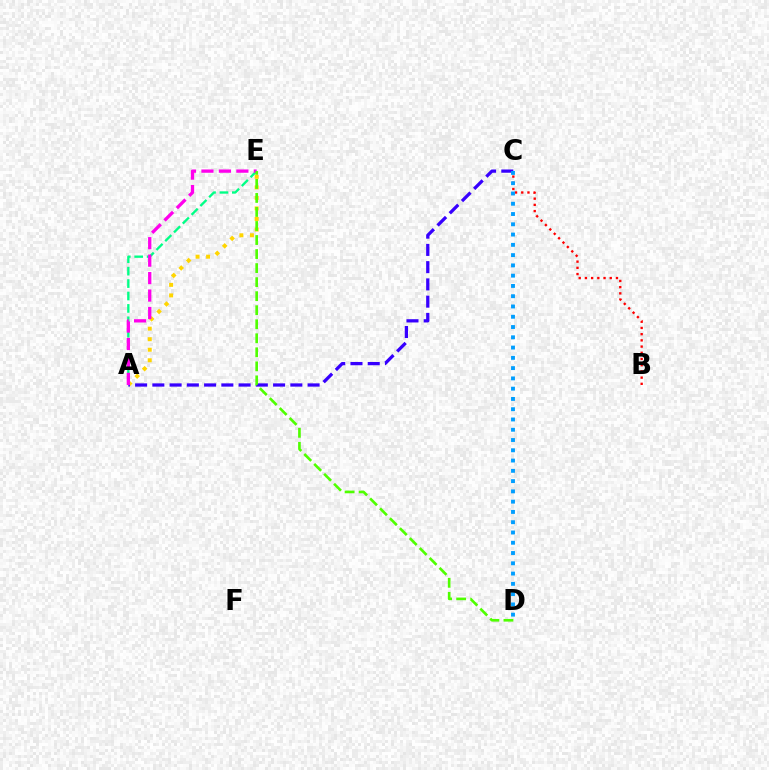{('A', 'E'): [{'color': '#00ff86', 'line_style': 'dashed', 'thickness': 1.69}, {'color': '#ffd500', 'line_style': 'dotted', 'thickness': 2.86}, {'color': '#ff00ed', 'line_style': 'dashed', 'thickness': 2.37}], ('A', 'C'): [{'color': '#3700ff', 'line_style': 'dashed', 'thickness': 2.34}], ('B', 'C'): [{'color': '#ff0000', 'line_style': 'dotted', 'thickness': 1.69}], ('D', 'E'): [{'color': '#4fff00', 'line_style': 'dashed', 'thickness': 1.91}], ('C', 'D'): [{'color': '#009eff', 'line_style': 'dotted', 'thickness': 2.79}]}